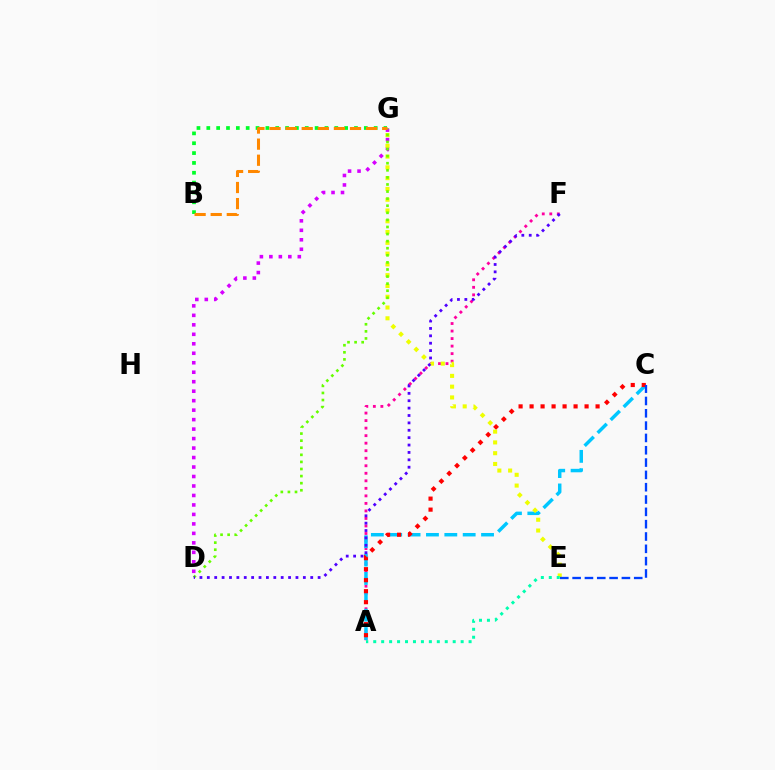{('A', 'F'): [{'color': '#ff00a0', 'line_style': 'dotted', 'thickness': 2.04}], ('A', 'C'): [{'color': '#00c7ff', 'line_style': 'dashed', 'thickness': 2.49}, {'color': '#ff0000', 'line_style': 'dotted', 'thickness': 2.99}], ('D', 'G'): [{'color': '#d600ff', 'line_style': 'dotted', 'thickness': 2.58}, {'color': '#66ff00', 'line_style': 'dotted', 'thickness': 1.92}], ('E', 'G'): [{'color': '#eeff00', 'line_style': 'dotted', 'thickness': 2.93}], ('B', 'G'): [{'color': '#00ff27', 'line_style': 'dotted', 'thickness': 2.67}, {'color': '#ff8800', 'line_style': 'dashed', 'thickness': 2.19}], ('C', 'E'): [{'color': '#003fff', 'line_style': 'dashed', 'thickness': 1.67}], ('A', 'E'): [{'color': '#00ffaf', 'line_style': 'dotted', 'thickness': 2.16}], ('D', 'F'): [{'color': '#4f00ff', 'line_style': 'dotted', 'thickness': 2.01}]}